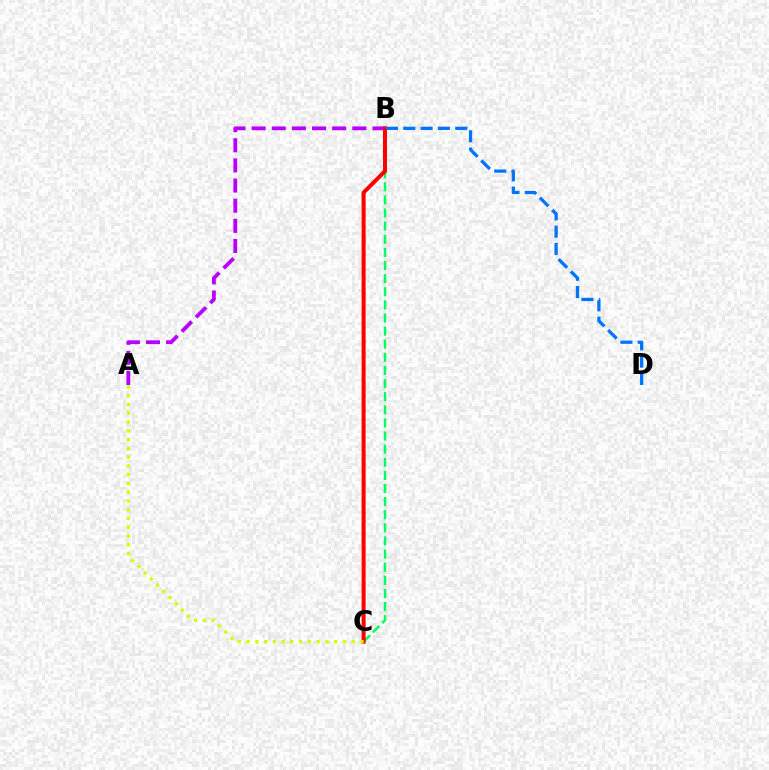{('B', 'C'): [{'color': '#00ff5c', 'line_style': 'dashed', 'thickness': 1.78}, {'color': '#ff0000', 'line_style': 'solid', 'thickness': 2.89}], ('A', 'B'): [{'color': '#b900ff', 'line_style': 'dashed', 'thickness': 2.74}], ('A', 'C'): [{'color': '#d1ff00', 'line_style': 'dotted', 'thickness': 2.38}], ('B', 'D'): [{'color': '#0074ff', 'line_style': 'dashed', 'thickness': 2.35}]}